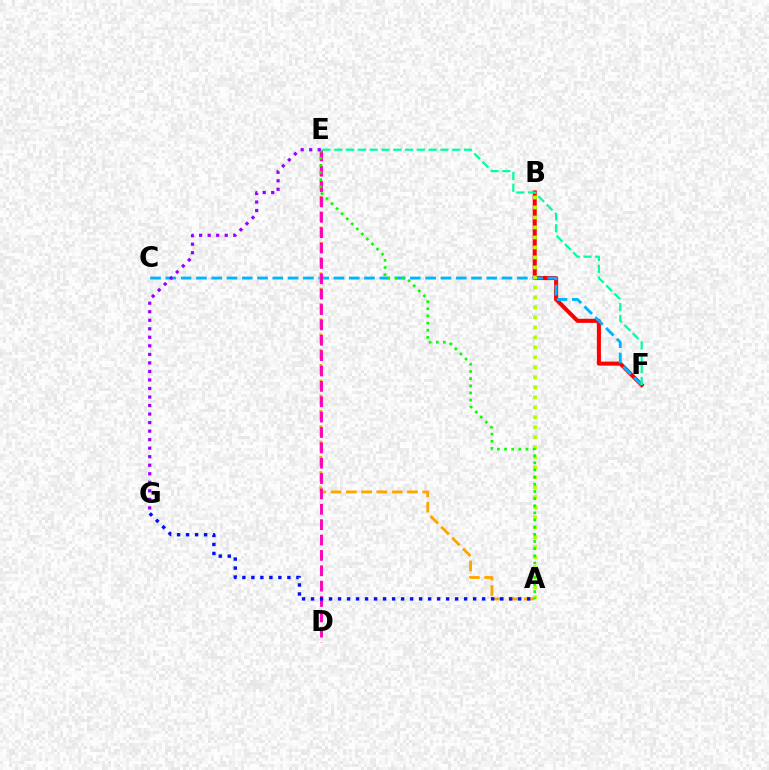{('B', 'F'): [{'color': '#ff0000', 'line_style': 'solid', 'thickness': 2.93}], ('C', 'F'): [{'color': '#00b5ff', 'line_style': 'dashed', 'thickness': 2.08}], ('A', 'E'): [{'color': '#ffa500', 'line_style': 'dashed', 'thickness': 2.08}, {'color': '#08ff00', 'line_style': 'dotted', 'thickness': 1.94}], ('D', 'E'): [{'color': '#ff00bd', 'line_style': 'dashed', 'thickness': 2.09}], ('A', 'B'): [{'color': '#b3ff00', 'line_style': 'dotted', 'thickness': 2.71}], ('A', 'G'): [{'color': '#0010ff', 'line_style': 'dotted', 'thickness': 2.45}], ('E', 'F'): [{'color': '#00ff9d', 'line_style': 'dashed', 'thickness': 1.6}], ('E', 'G'): [{'color': '#9b00ff', 'line_style': 'dotted', 'thickness': 2.32}]}